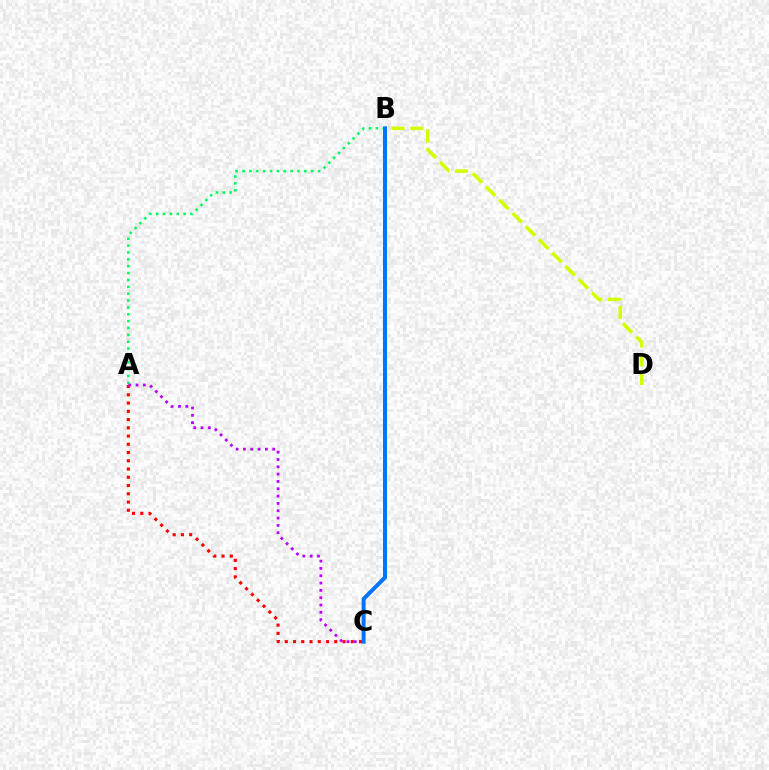{('A', 'B'): [{'color': '#00ff5c', 'line_style': 'dotted', 'thickness': 1.86}], ('A', 'C'): [{'color': '#ff0000', 'line_style': 'dotted', 'thickness': 2.24}, {'color': '#b900ff', 'line_style': 'dotted', 'thickness': 1.99}], ('B', 'D'): [{'color': '#d1ff00', 'line_style': 'dashed', 'thickness': 2.55}], ('B', 'C'): [{'color': '#0074ff', 'line_style': 'solid', 'thickness': 2.86}]}